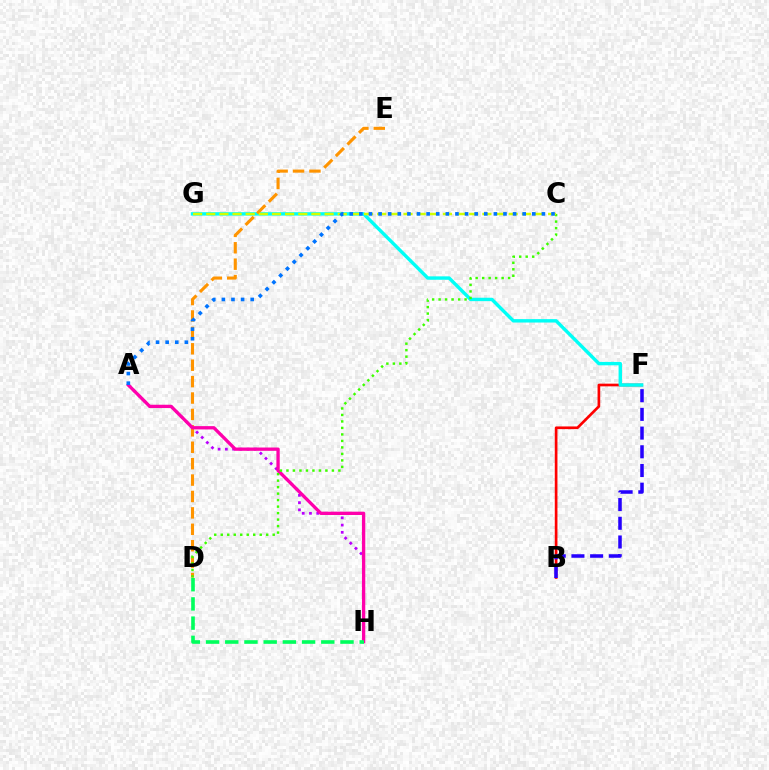{('B', 'F'): [{'color': '#ff0000', 'line_style': 'solid', 'thickness': 1.93}, {'color': '#2500ff', 'line_style': 'dashed', 'thickness': 2.54}], ('F', 'G'): [{'color': '#00fff6', 'line_style': 'solid', 'thickness': 2.45}], ('D', 'E'): [{'color': '#ff9400', 'line_style': 'dashed', 'thickness': 2.23}], ('A', 'H'): [{'color': '#b900ff', 'line_style': 'dotted', 'thickness': 1.97}, {'color': '#ff00ac', 'line_style': 'solid', 'thickness': 2.38}], ('C', 'D'): [{'color': '#3dff00', 'line_style': 'dotted', 'thickness': 1.76}], ('C', 'G'): [{'color': '#d1ff00', 'line_style': 'dashed', 'thickness': 1.79}], ('A', 'C'): [{'color': '#0074ff', 'line_style': 'dotted', 'thickness': 2.61}], ('D', 'H'): [{'color': '#00ff5c', 'line_style': 'dashed', 'thickness': 2.61}]}